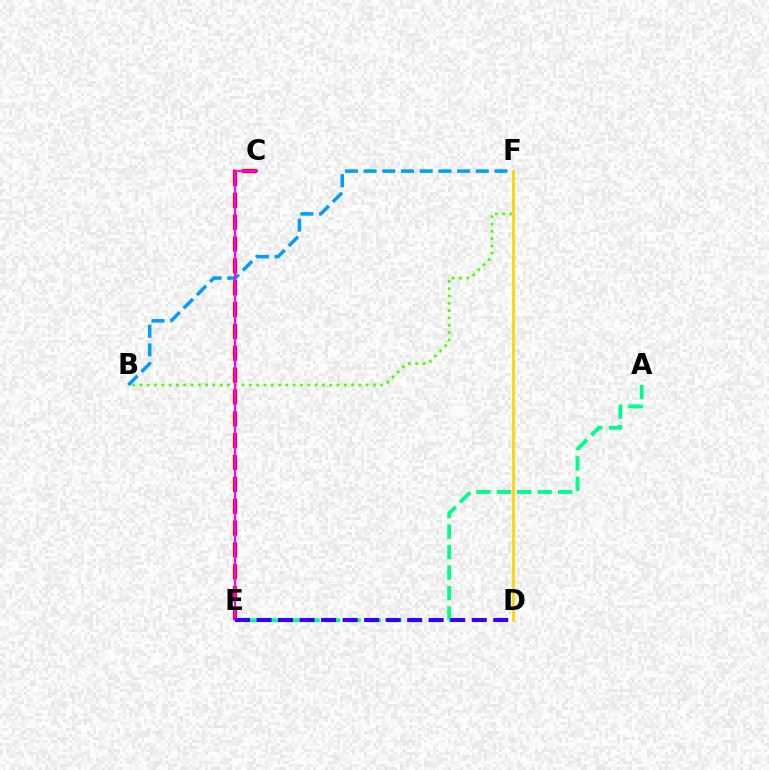{('C', 'E'): [{'color': '#ff0000', 'line_style': 'dashed', 'thickness': 2.97}, {'color': '#ff00ed', 'line_style': 'solid', 'thickness': 1.54}], ('B', 'F'): [{'color': '#4fff00', 'line_style': 'dotted', 'thickness': 1.98}, {'color': '#009eff', 'line_style': 'dashed', 'thickness': 2.54}], ('D', 'F'): [{'color': '#ffd500', 'line_style': 'solid', 'thickness': 1.98}], ('A', 'E'): [{'color': '#00ff86', 'line_style': 'dashed', 'thickness': 2.78}], ('D', 'E'): [{'color': '#3700ff', 'line_style': 'dashed', 'thickness': 2.92}]}